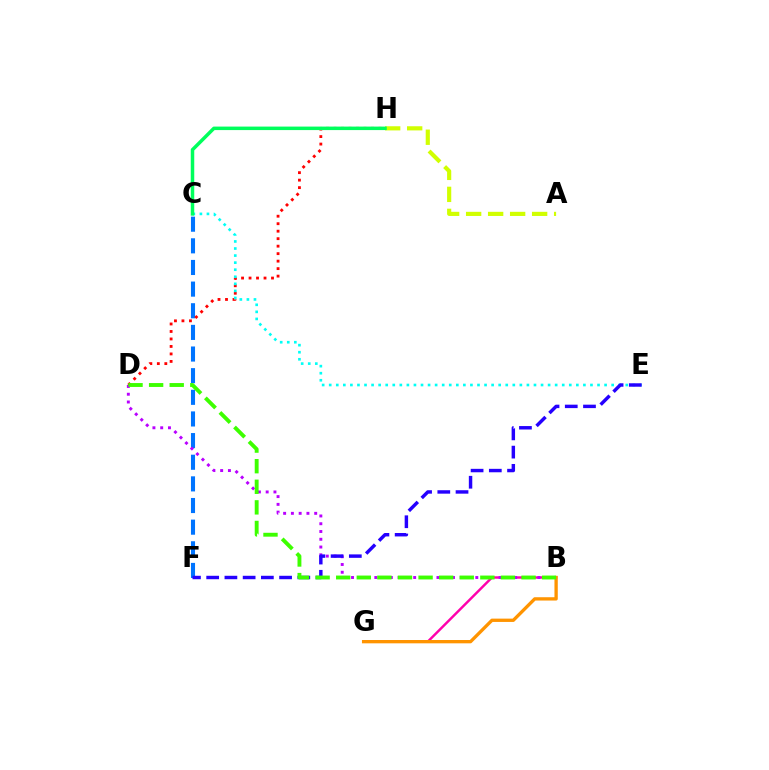{('C', 'F'): [{'color': '#0074ff', 'line_style': 'dashed', 'thickness': 2.94}], ('D', 'H'): [{'color': '#ff0000', 'line_style': 'dotted', 'thickness': 2.03}], ('A', 'H'): [{'color': '#d1ff00', 'line_style': 'dashed', 'thickness': 2.99}], ('C', 'E'): [{'color': '#00fff6', 'line_style': 'dotted', 'thickness': 1.92}], ('B', 'G'): [{'color': '#ff00ac', 'line_style': 'solid', 'thickness': 1.76}, {'color': '#ff9400', 'line_style': 'solid', 'thickness': 2.39}], ('C', 'H'): [{'color': '#00ff5c', 'line_style': 'solid', 'thickness': 2.52}], ('B', 'D'): [{'color': '#b900ff', 'line_style': 'dotted', 'thickness': 2.11}, {'color': '#3dff00', 'line_style': 'dashed', 'thickness': 2.8}], ('E', 'F'): [{'color': '#2500ff', 'line_style': 'dashed', 'thickness': 2.48}]}